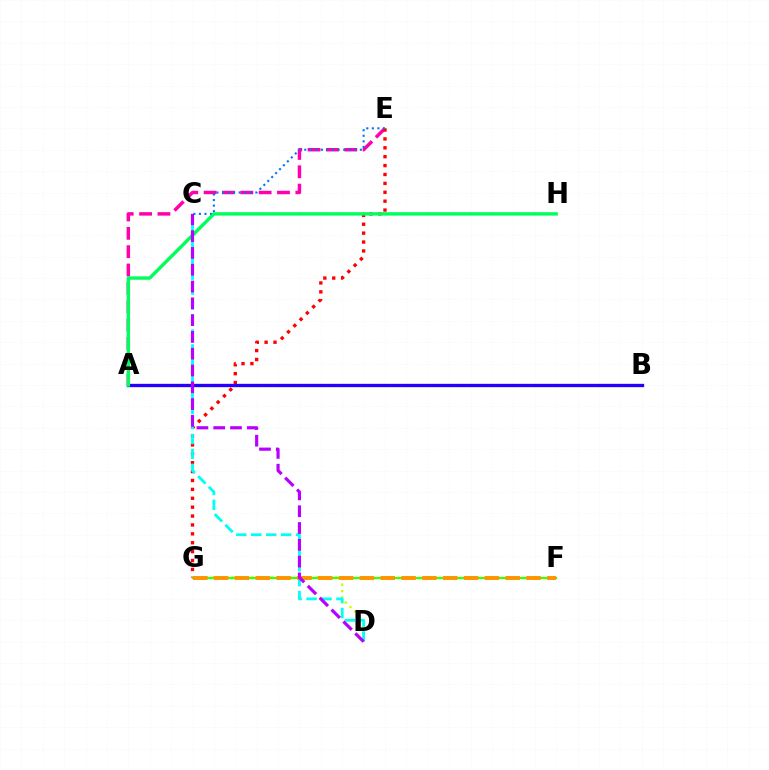{('D', 'G'): [{'color': '#d1ff00', 'line_style': 'dotted', 'thickness': 1.76}], ('A', 'E'): [{'color': '#ff00ac', 'line_style': 'dashed', 'thickness': 2.49}], ('E', 'G'): [{'color': '#ff0000', 'line_style': 'dotted', 'thickness': 2.42}], ('A', 'B'): [{'color': '#2500ff', 'line_style': 'solid', 'thickness': 2.4}], ('F', 'G'): [{'color': '#3dff00', 'line_style': 'solid', 'thickness': 1.61}, {'color': '#ff9400', 'line_style': 'dashed', 'thickness': 2.83}], ('C', 'D'): [{'color': '#00fff6', 'line_style': 'dashed', 'thickness': 2.03}, {'color': '#b900ff', 'line_style': 'dashed', 'thickness': 2.28}], ('C', 'E'): [{'color': '#0074ff', 'line_style': 'dotted', 'thickness': 1.51}], ('A', 'H'): [{'color': '#00ff5c', 'line_style': 'solid', 'thickness': 2.46}]}